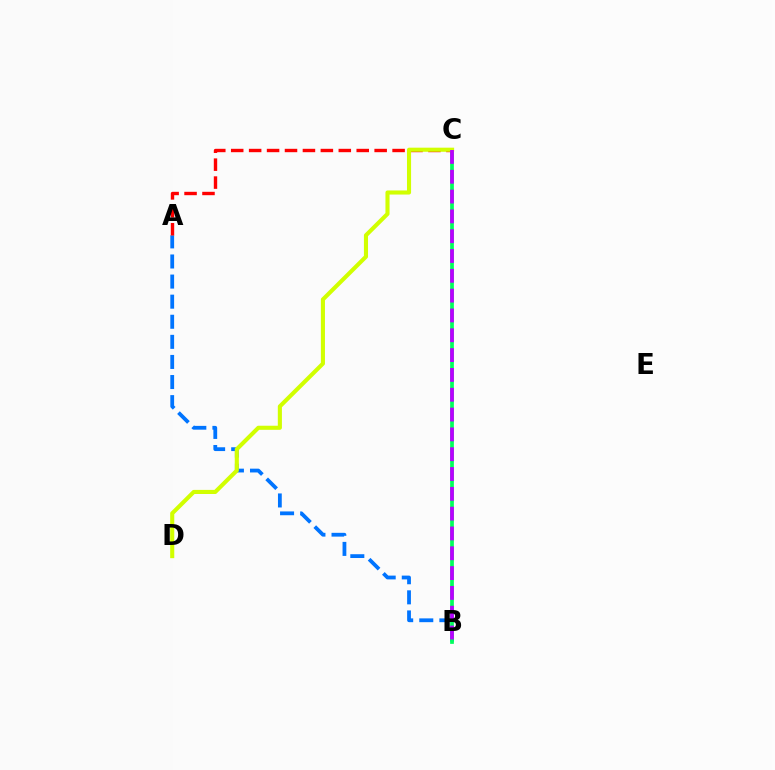{('A', 'B'): [{'color': '#0074ff', 'line_style': 'dashed', 'thickness': 2.73}], ('B', 'C'): [{'color': '#00ff5c', 'line_style': 'solid', 'thickness': 2.68}, {'color': '#b900ff', 'line_style': 'dashed', 'thickness': 2.69}], ('A', 'C'): [{'color': '#ff0000', 'line_style': 'dashed', 'thickness': 2.44}], ('C', 'D'): [{'color': '#d1ff00', 'line_style': 'solid', 'thickness': 2.95}]}